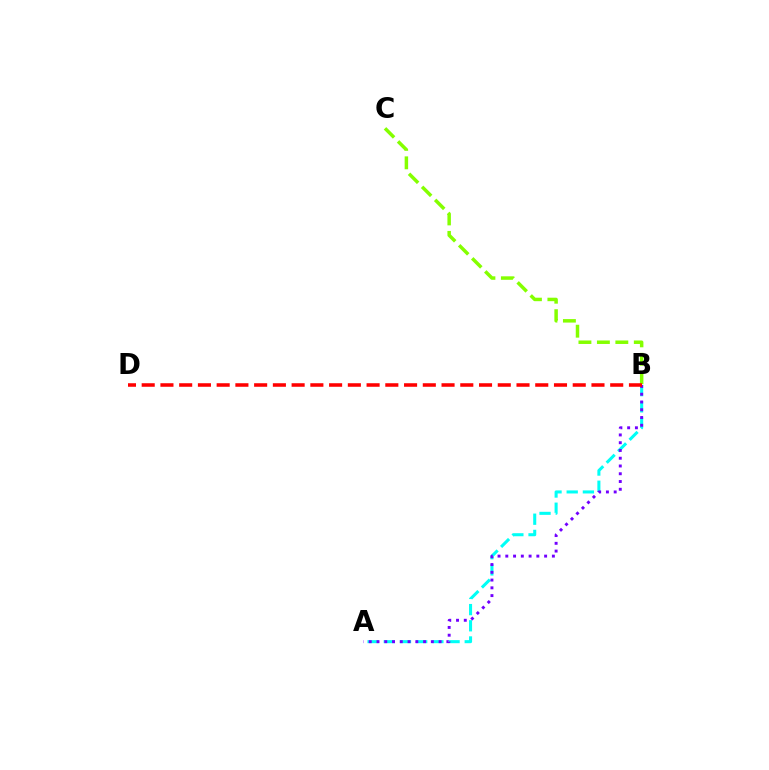{('B', 'C'): [{'color': '#84ff00', 'line_style': 'dashed', 'thickness': 2.51}], ('A', 'B'): [{'color': '#00fff6', 'line_style': 'dashed', 'thickness': 2.2}, {'color': '#7200ff', 'line_style': 'dotted', 'thickness': 2.11}], ('B', 'D'): [{'color': '#ff0000', 'line_style': 'dashed', 'thickness': 2.55}]}